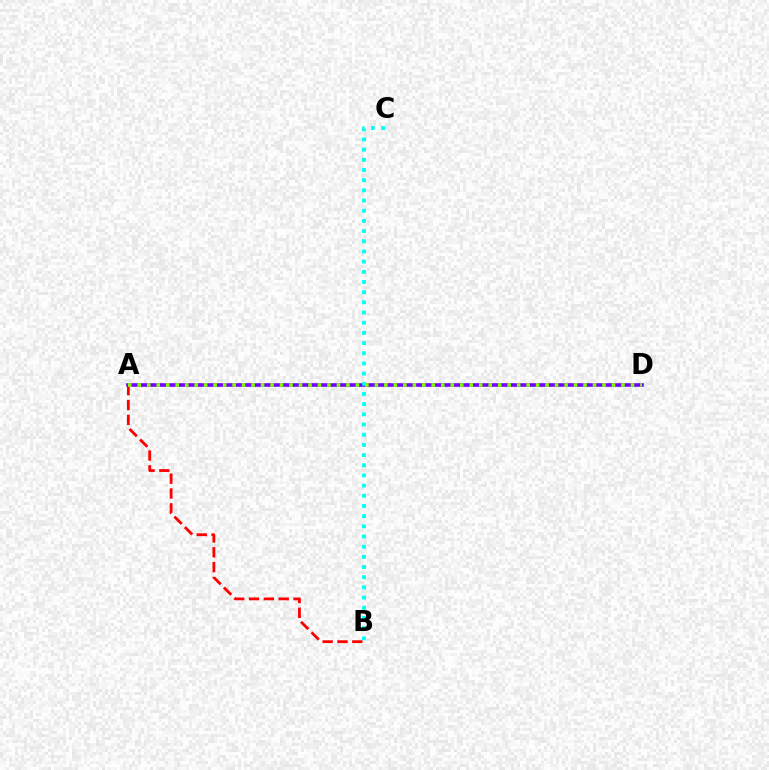{('A', 'D'): [{'color': '#7200ff', 'line_style': 'solid', 'thickness': 2.59}, {'color': '#84ff00', 'line_style': 'dotted', 'thickness': 2.58}], ('A', 'B'): [{'color': '#ff0000', 'line_style': 'dashed', 'thickness': 2.02}], ('B', 'C'): [{'color': '#00fff6', 'line_style': 'dotted', 'thickness': 2.77}]}